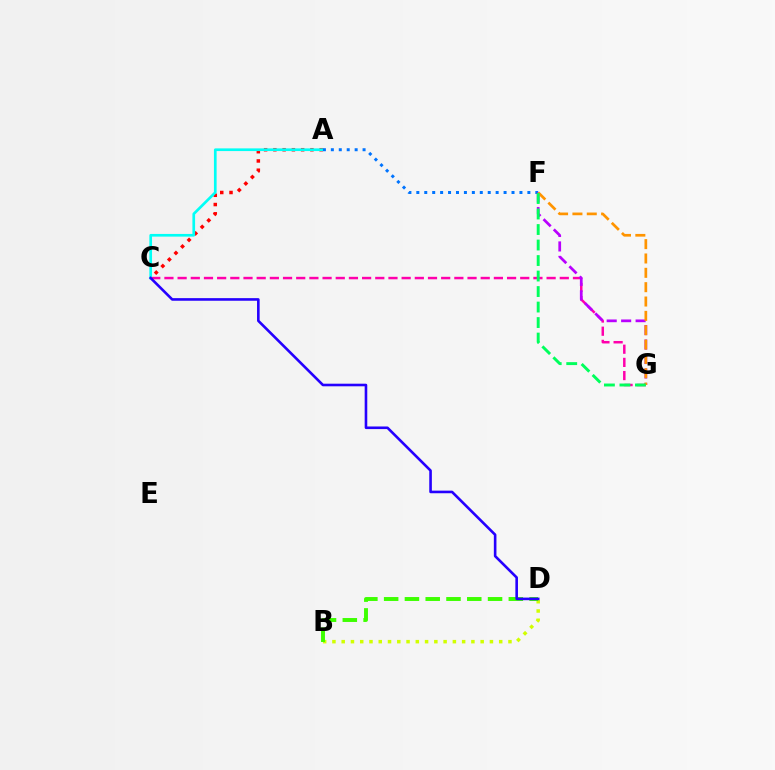{('C', 'G'): [{'color': '#ff00ac', 'line_style': 'dashed', 'thickness': 1.79}], ('A', 'C'): [{'color': '#ff0000', 'line_style': 'dotted', 'thickness': 2.52}, {'color': '#00fff6', 'line_style': 'solid', 'thickness': 1.93}], ('B', 'D'): [{'color': '#d1ff00', 'line_style': 'dotted', 'thickness': 2.52}, {'color': '#3dff00', 'line_style': 'dashed', 'thickness': 2.82}], ('A', 'F'): [{'color': '#0074ff', 'line_style': 'dotted', 'thickness': 2.16}], ('F', 'G'): [{'color': '#b900ff', 'line_style': 'dashed', 'thickness': 1.96}, {'color': '#ff9400', 'line_style': 'dashed', 'thickness': 1.95}, {'color': '#00ff5c', 'line_style': 'dashed', 'thickness': 2.11}], ('C', 'D'): [{'color': '#2500ff', 'line_style': 'solid', 'thickness': 1.88}]}